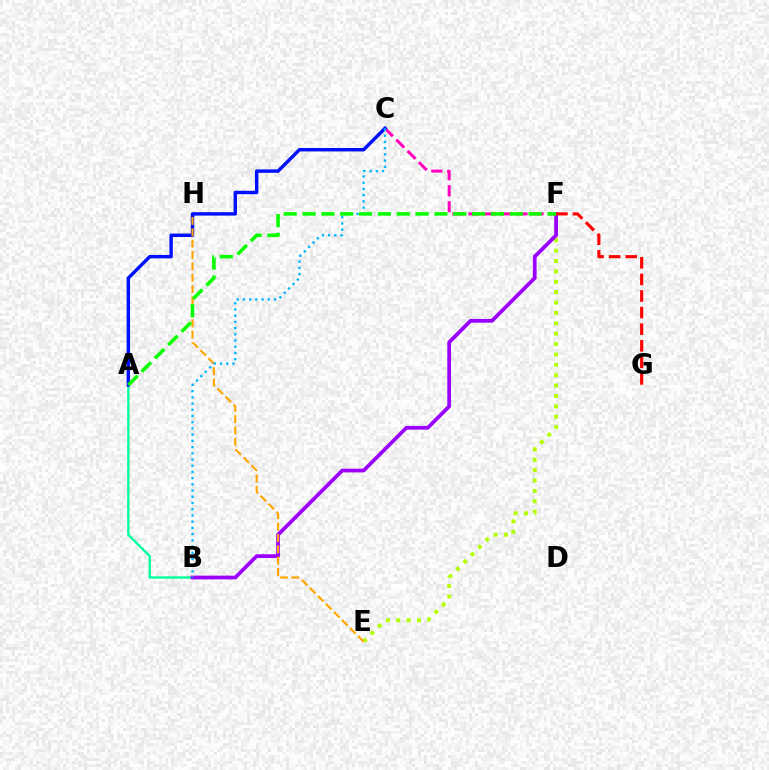{('C', 'F'): [{'color': '#ff00bd', 'line_style': 'dashed', 'thickness': 2.17}], ('A', 'B'): [{'color': '#00ff9d', 'line_style': 'solid', 'thickness': 1.7}], ('E', 'F'): [{'color': '#b3ff00', 'line_style': 'dotted', 'thickness': 2.82}], ('B', 'F'): [{'color': '#9b00ff', 'line_style': 'solid', 'thickness': 2.68}], ('A', 'C'): [{'color': '#0010ff', 'line_style': 'solid', 'thickness': 2.47}], ('E', 'H'): [{'color': '#ffa500', 'line_style': 'dashed', 'thickness': 1.54}], ('F', 'G'): [{'color': '#ff0000', 'line_style': 'dashed', 'thickness': 2.25}], ('B', 'C'): [{'color': '#00b5ff', 'line_style': 'dotted', 'thickness': 1.69}], ('A', 'F'): [{'color': '#08ff00', 'line_style': 'dashed', 'thickness': 2.56}]}